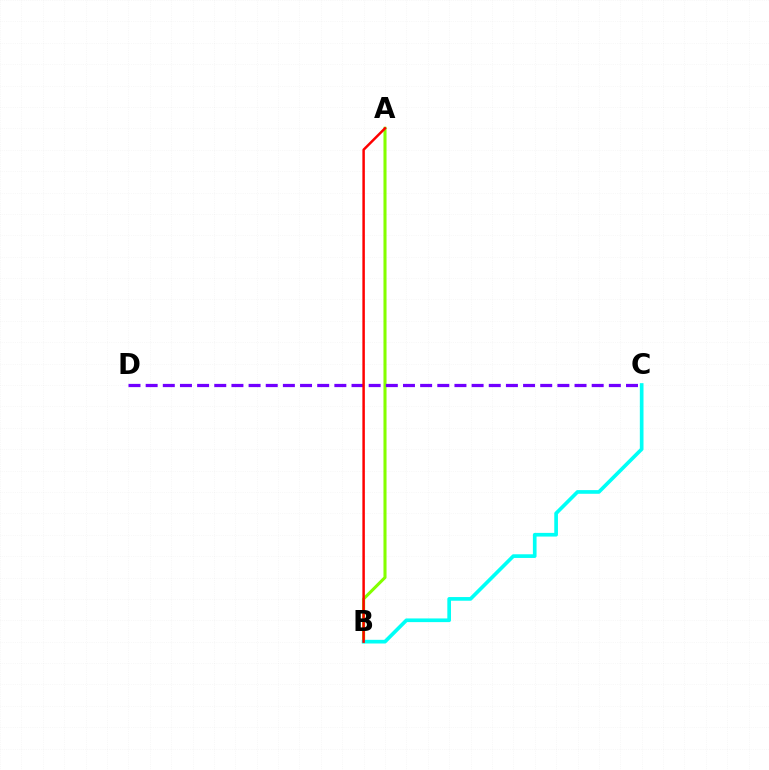{('A', 'B'): [{'color': '#84ff00', 'line_style': 'solid', 'thickness': 2.21}, {'color': '#ff0000', 'line_style': 'solid', 'thickness': 1.79}], ('C', 'D'): [{'color': '#7200ff', 'line_style': 'dashed', 'thickness': 2.33}], ('B', 'C'): [{'color': '#00fff6', 'line_style': 'solid', 'thickness': 2.64}]}